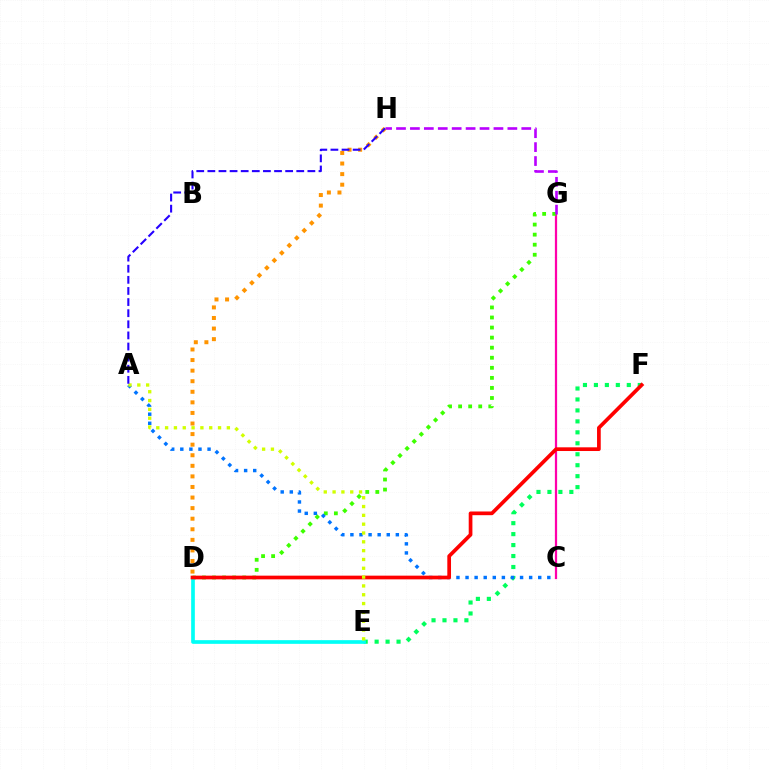{('C', 'G'): [{'color': '#ff00ac', 'line_style': 'solid', 'thickness': 1.61}], ('D', 'G'): [{'color': '#3dff00', 'line_style': 'dotted', 'thickness': 2.73}], ('G', 'H'): [{'color': '#b900ff', 'line_style': 'dashed', 'thickness': 1.89}], ('E', 'F'): [{'color': '#00ff5c', 'line_style': 'dotted', 'thickness': 2.98}], ('D', 'E'): [{'color': '#00fff6', 'line_style': 'solid', 'thickness': 2.65}], ('A', 'C'): [{'color': '#0074ff', 'line_style': 'dotted', 'thickness': 2.47}], ('D', 'F'): [{'color': '#ff0000', 'line_style': 'solid', 'thickness': 2.66}], ('D', 'H'): [{'color': '#ff9400', 'line_style': 'dotted', 'thickness': 2.87}], ('A', 'E'): [{'color': '#d1ff00', 'line_style': 'dotted', 'thickness': 2.4}], ('A', 'H'): [{'color': '#2500ff', 'line_style': 'dashed', 'thickness': 1.51}]}